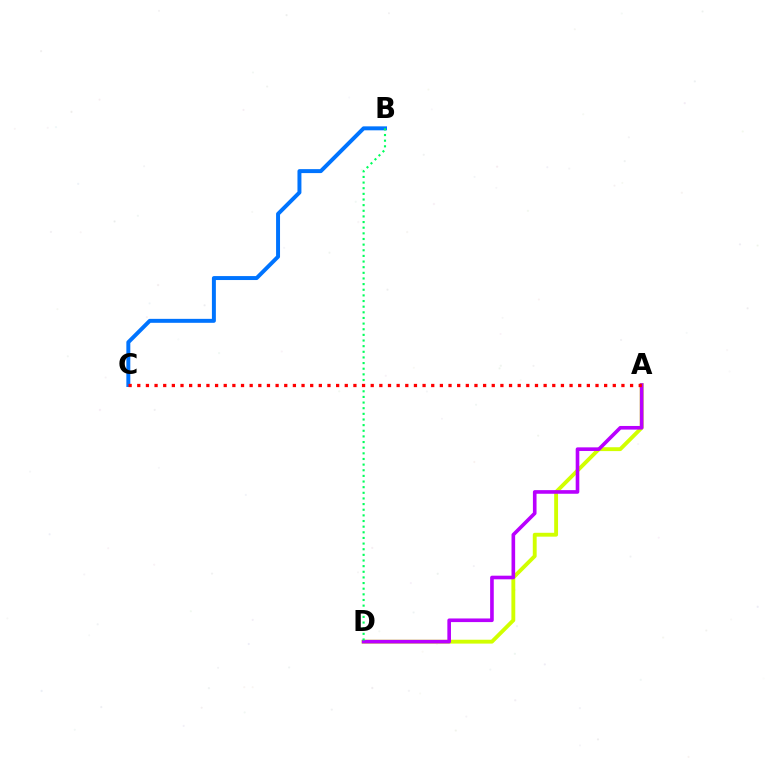{('A', 'D'): [{'color': '#d1ff00', 'line_style': 'solid', 'thickness': 2.78}, {'color': '#b900ff', 'line_style': 'solid', 'thickness': 2.61}], ('B', 'C'): [{'color': '#0074ff', 'line_style': 'solid', 'thickness': 2.85}], ('B', 'D'): [{'color': '#00ff5c', 'line_style': 'dotted', 'thickness': 1.53}], ('A', 'C'): [{'color': '#ff0000', 'line_style': 'dotted', 'thickness': 2.35}]}